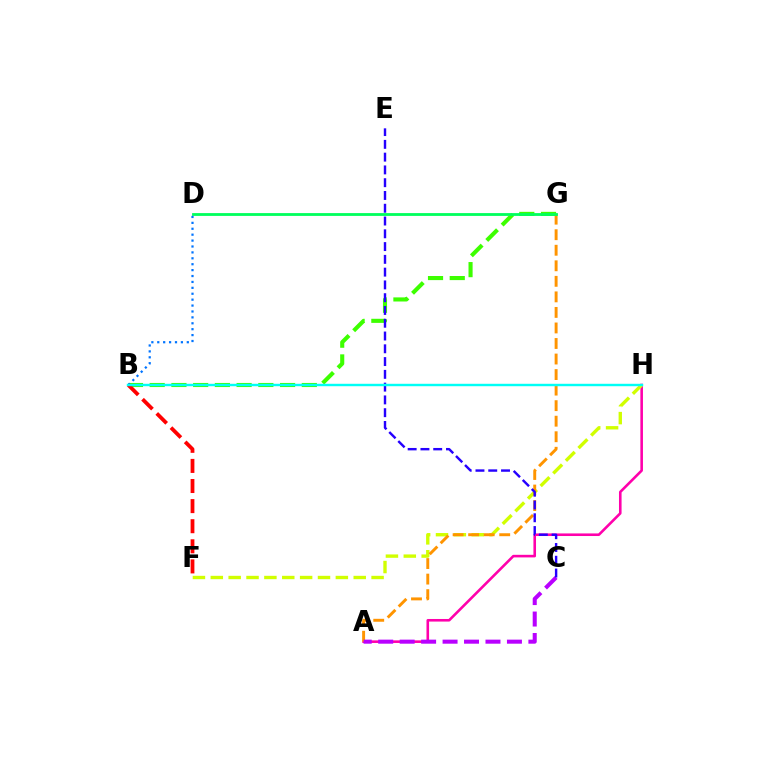{('A', 'H'): [{'color': '#ff00ac', 'line_style': 'solid', 'thickness': 1.87}], ('B', 'G'): [{'color': '#3dff00', 'line_style': 'dashed', 'thickness': 2.95}], ('B', 'F'): [{'color': '#ff0000', 'line_style': 'dashed', 'thickness': 2.73}], ('F', 'H'): [{'color': '#d1ff00', 'line_style': 'dashed', 'thickness': 2.43}], ('A', 'G'): [{'color': '#ff9400', 'line_style': 'dashed', 'thickness': 2.11}], ('A', 'C'): [{'color': '#b900ff', 'line_style': 'dashed', 'thickness': 2.91}], ('D', 'G'): [{'color': '#00ff5c', 'line_style': 'solid', 'thickness': 2.02}], ('B', 'D'): [{'color': '#0074ff', 'line_style': 'dotted', 'thickness': 1.6}], ('C', 'E'): [{'color': '#2500ff', 'line_style': 'dashed', 'thickness': 1.74}], ('B', 'H'): [{'color': '#00fff6', 'line_style': 'solid', 'thickness': 1.74}]}